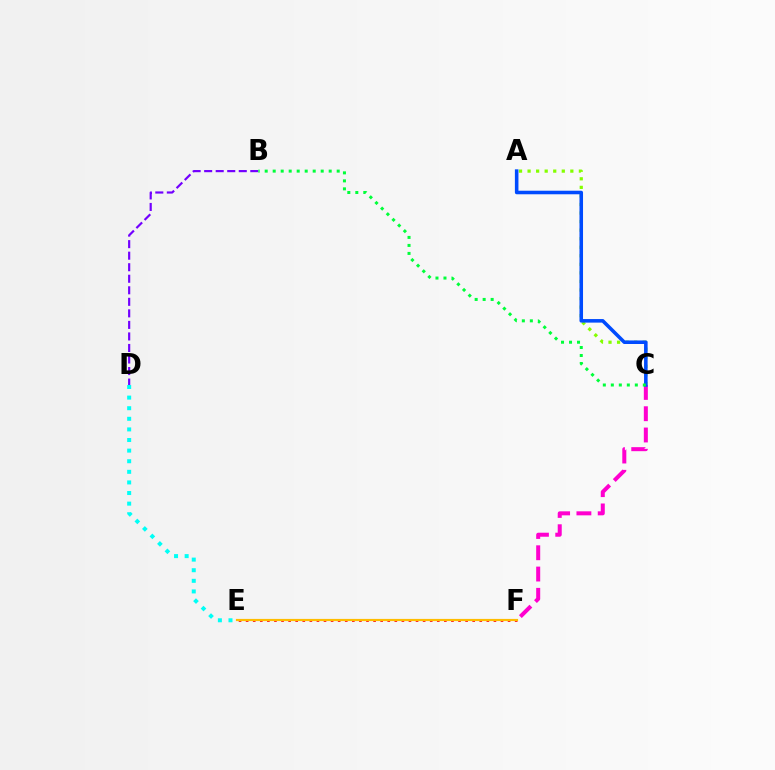{('B', 'D'): [{'color': '#7200ff', 'line_style': 'dashed', 'thickness': 1.57}], ('E', 'F'): [{'color': '#ff0000', 'line_style': 'dotted', 'thickness': 1.92}, {'color': '#ffbd00', 'line_style': 'solid', 'thickness': 1.57}], ('C', 'F'): [{'color': '#ff00cf', 'line_style': 'dashed', 'thickness': 2.89}], ('A', 'C'): [{'color': '#84ff00', 'line_style': 'dotted', 'thickness': 2.32}, {'color': '#004bff', 'line_style': 'solid', 'thickness': 2.56}], ('D', 'E'): [{'color': '#00fff6', 'line_style': 'dotted', 'thickness': 2.88}], ('B', 'C'): [{'color': '#00ff39', 'line_style': 'dotted', 'thickness': 2.17}]}